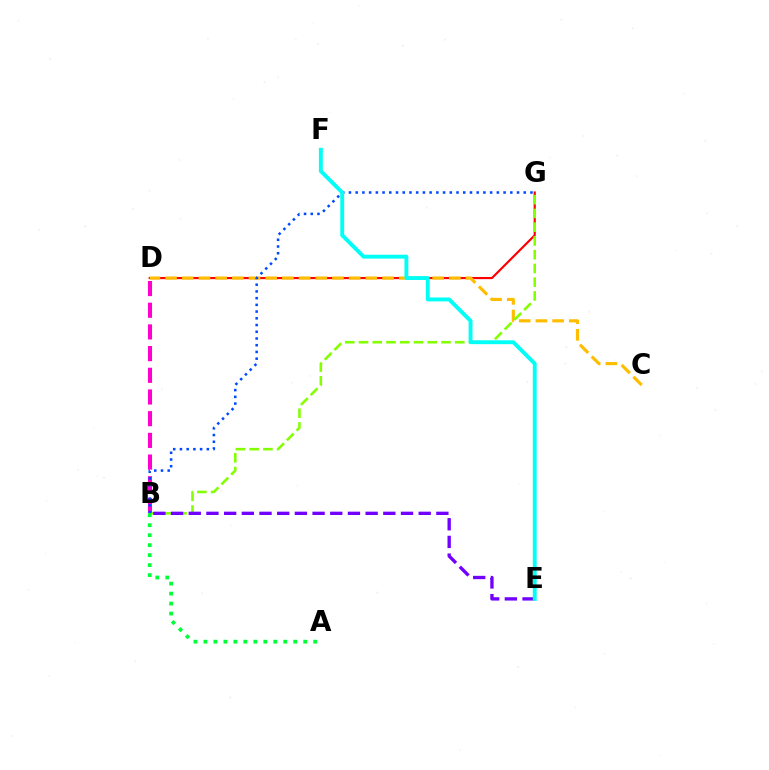{('D', 'G'): [{'color': '#ff0000', 'line_style': 'solid', 'thickness': 1.56}], ('C', 'D'): [{'color': '#ffbd00', 'line_style': 'dashed', 'thickness': 2.27}], ('B', 'G'): [{'color': '#84ff00', 'line_style': 'dashed', 'thickness': 1.87}, {'color': '#004bff', 'line_style': 'dotted', 'thickness': 1.83}], ('B', 'E'): [{'color': '#7200ff', 'line_style': 'dashed', 'thickness': 2.4}], ('B', 'D'): [{'color': '#ff00cf', 'line_style': 'dashed', 'thickness': 2.95}], ('A', 'B'): [{'color': '#00ff39', 'line_style': 'dotted', 'thickness': 2.71}], ('E', 'F'): [{'color': '#00fff6', 'line_style': 'solid', 'thickness': 2.8}]}